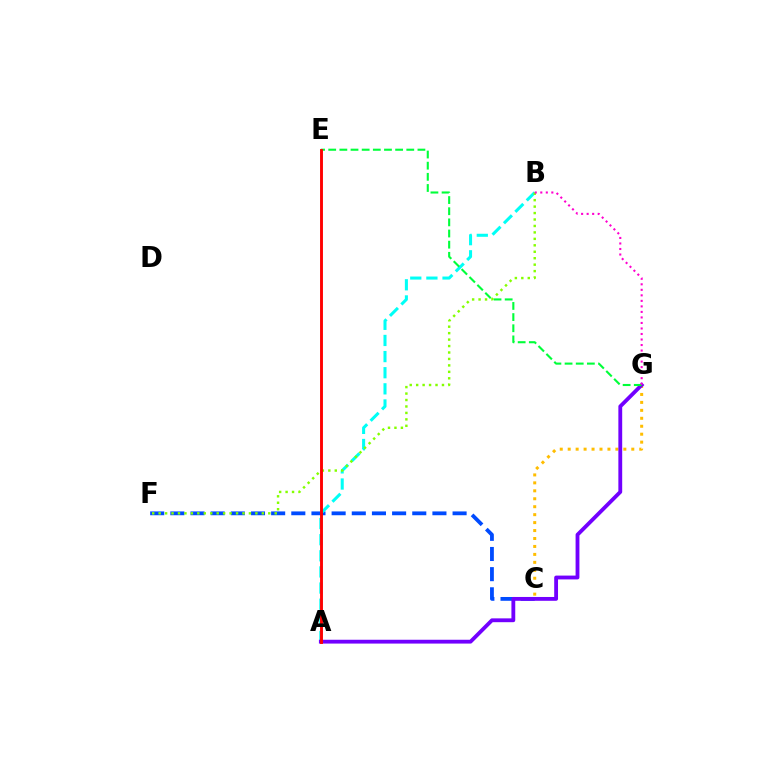{('C', 'F'): [{'color': '#004bff', 'line_style': 'dashed', 'thickness': 2.74}], ('A', 'B'): [{'color': '#00fff6', 'line_style': 'dashed', 'thickness': 2.19}], ('C', 'G'): [{'color': '#ffbd00', 'line_style': 'dotted', 'thickness': 2.16}], ('A', 'G'): [{'color': '#7200ff', 'line_style': 'solid', 'thickness': 2.75}], ('E', 'G'): [{'color': '#00ff39', 'line_style': 'dashed', 'thickness': 1.52}], ('B', 'F'): [{'color': '#84ff00', 'line_style': 'dotted', 'thickness': 1.75}], ('B', 'G'): [{'color': '#ff00cf', 'line_style': 'dotted', 'thickness': 1.5}], ('A', 'E'): [{'color': '#ff0000', 'line_style': 'solid', 'thickness': 2.09}]}